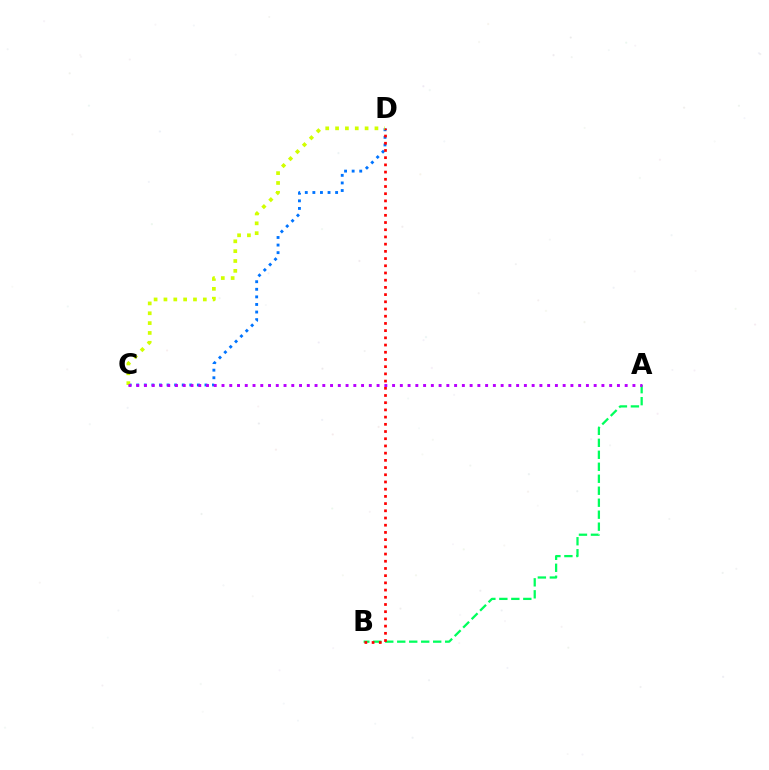{('C', 'D'): [{'color': '#0074ff', 'line_style': 'dotted', 'thickness': 2.06}, {'color': '#d1ff00', 'line_style': 'dotted', 'thickness': 2.67}], ('A', 'B'): [{'color': '#00ff5c', 'line_style': 'dashed', 'thickness': 1.63}], ('B', 'D'): [{'color': '#ff0000', 'line_style': 'dotted', 'thickness': 1.96}], ('A', 'C'): [{'color': '#b900ff', 'line_style': 'dotted', 'thickness': 2.11}]}